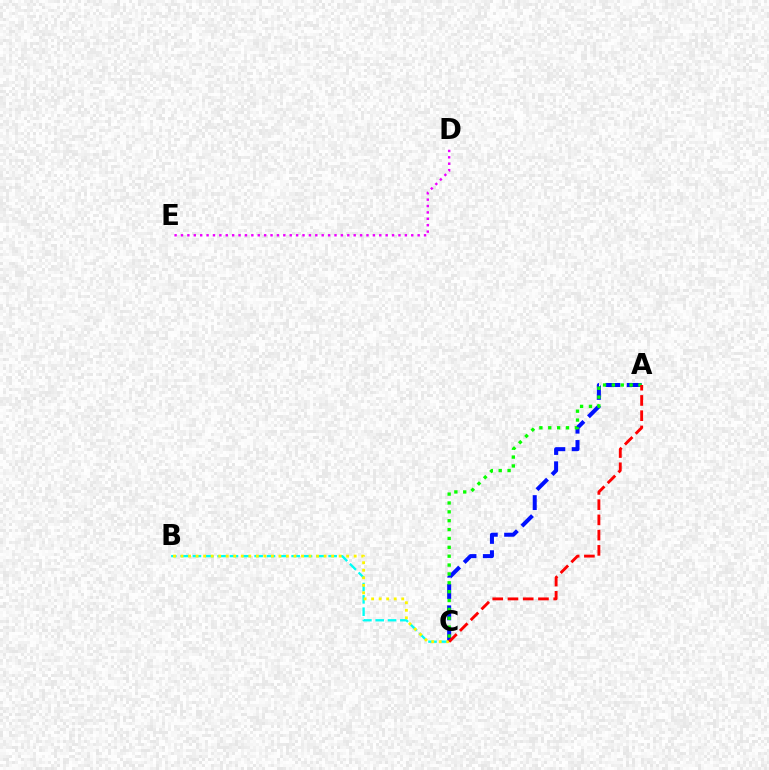{('B', 'C'): [{'color': '#00fff6', 'line_style': 'dashed', 'thickness': 1.68}, {'color': '#fcf500', 'line_style': 'dotted', 'thickness': 2.05}], ('A', 'C'): [{'color': '#0010ff', 'line_style': 'dashed', 'thickness': 2.9}, {'color': '#08ff00', 'line_style': 'dotted', 'thickness': 2.41}, {'color': '#ff0000', 'line_style': 'dashed', 'thickness': 2.07}], ('D', 'E'): [{'color': '#ee00ff', 'line_style': 'dotted', 'thickness': 1.74}]}